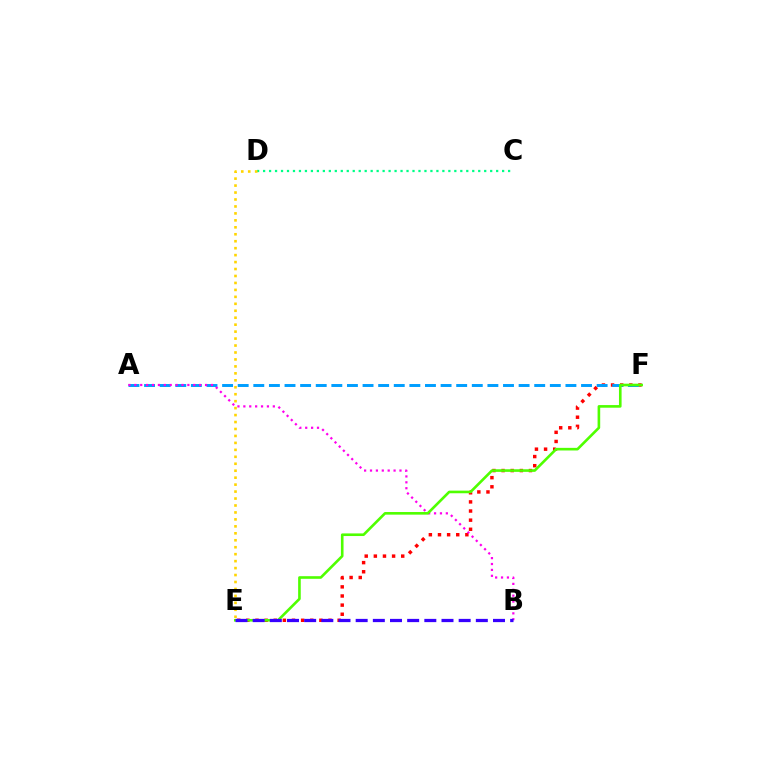{('E', 'F'): [{'color': '#ff0000', 'line_style': 'dotted', 'thickness': 2.48}, {'color': '#4fff00', 'line_style': 'solid', 'thickness': 1.89}], ('A', 'F'): [{'color': '#009eff', 'line_style': 'dashed', 'thickness': 2.12}], ('C', 'D'): [{'color': '#00ff86', 'line_style': 'dotted', 'thickness': 1.62}], ('A', 'B'): [{'color': '#ff00ed', 'line_style': 'dotted', 'thickness': 1.6}], ('D', 'E'): [{'color': '#ffd500', 'line_style': 'dotted', 'thickness': 1.89}], ('B', 'E'): [{'color': '#3700ff', 'line_style': 'dashed', 'thickness': 2.33}]}